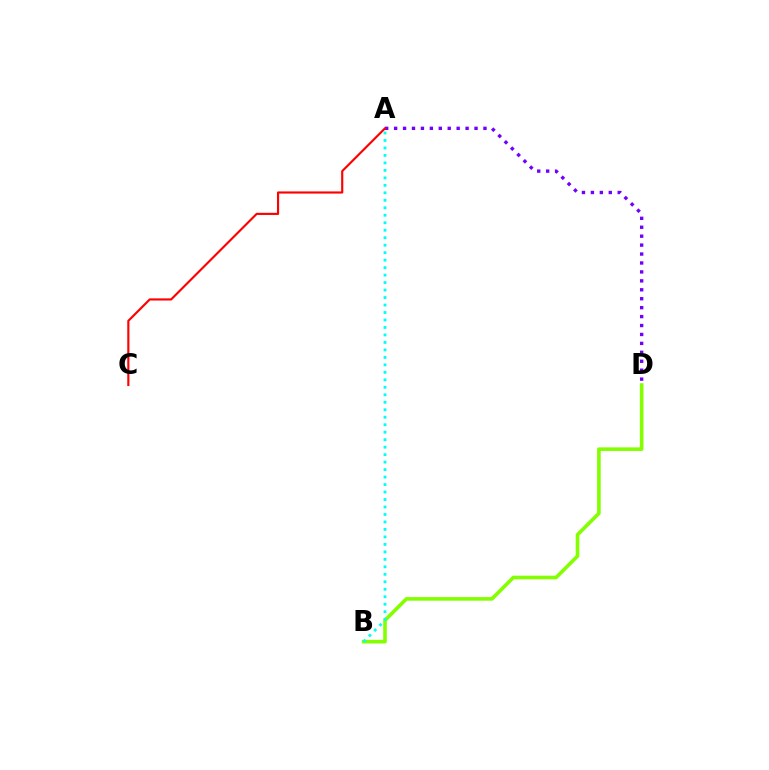{('A', 'D'): [{'color': '#7200ff', 'line_style': 'dotted', 'thickness': 2.43}], ('B', 'D'): [{'color': '#84ff00', 'line_style': 'solid', 'thickness': 2.6}], ('A', 'B'): [{'color': '#00fff6', 'line_style': 'dotted', 'thickness': 2.03}], ('A', 'C'): [{'color': '#ff0000', 'line_style': 'solid', 'thickness': 1.54}]}